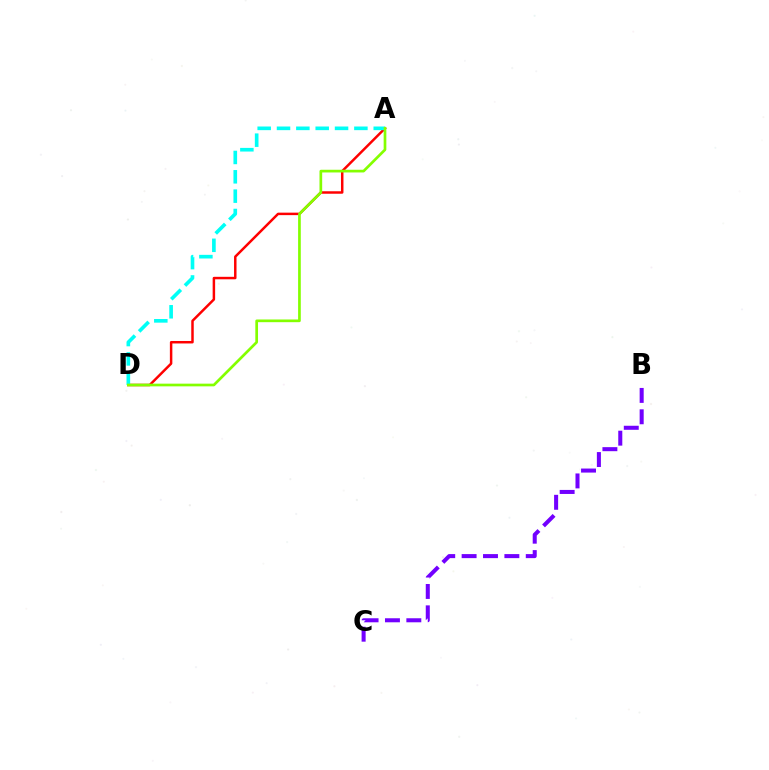{('A', 'D'): [{'color': '#ff0000', 'line_style': 'solid', 'thickness': 1.79}, {'color': '#00fff6', 'line_style': 'dashed', 'thickness': 2.63}, {'color': '#84ff00', 'line_style': 'solid', 'thickness': 1.94}], ('B', 'C'): [{'color': '#7200ff', 'line_style': 'dashed', 'thickness': 2.9}]}